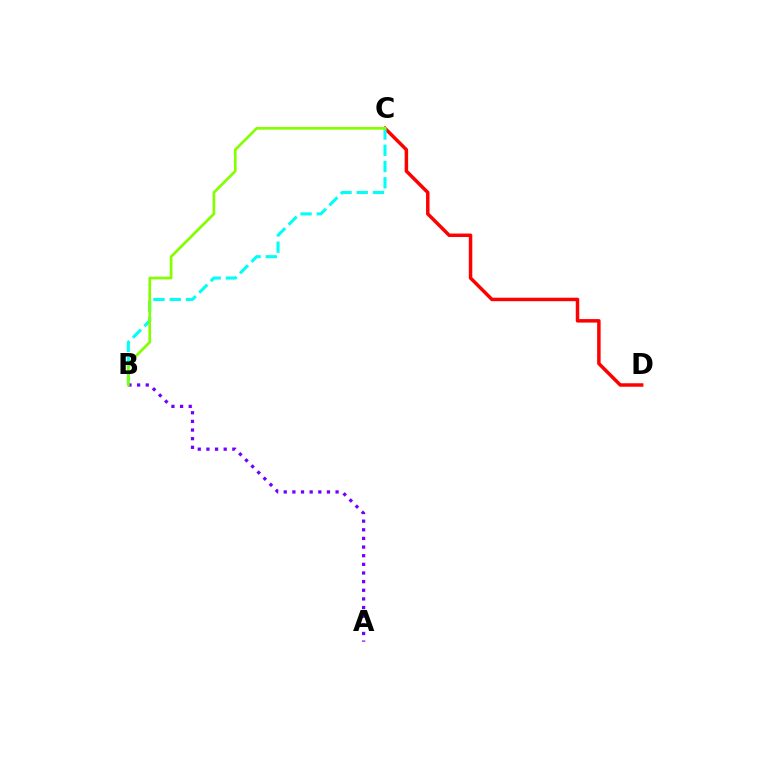{('C', 'D'): [{'color': '#ff0000', 'line_style': 'solid', 'thickness': 2.51}], ('B', 'C'): [{'color': '#00fff6', 'line_style': 'dashed', 'thickness': 2.21}, {'color': '#84ff00', 'line_style': 'solid', 'thickness': 1.94}], ('A', 'B'): [{'color': '#7200ff', 'line_style': 'dotted', 'thickness': 2.35}]}